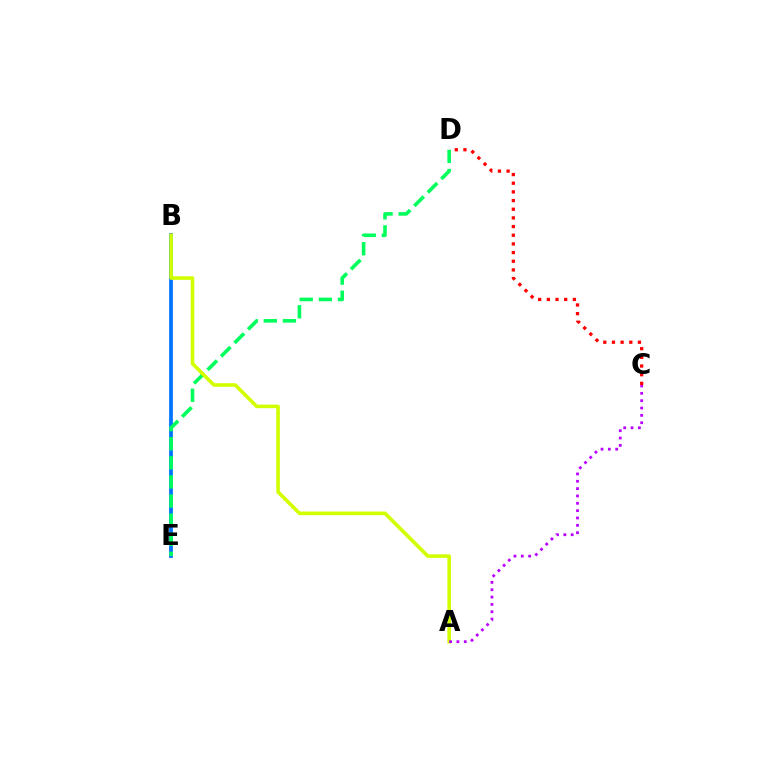{('B', 'E'): [{'color': '#0074ff', 'line_style': 'solid', 'thickness': 2.71}], ('D', 'E'): [{'color': '#00ff5c', 'line_style': 'dashed', 'thickness': 2.6}], ('A', 'B'): [{'color': '#d1ff00', 'line_style': 'solid', 'thickness': 2.59}], ('C', 'D'): [{'color': '#ff0000', 'line_style': 'dotted', 'thickness': 2.36}], ('A', 'C'): [{'color': '#b900ff', 'line_style': 'dotted', 'thickness': 2.0}]}